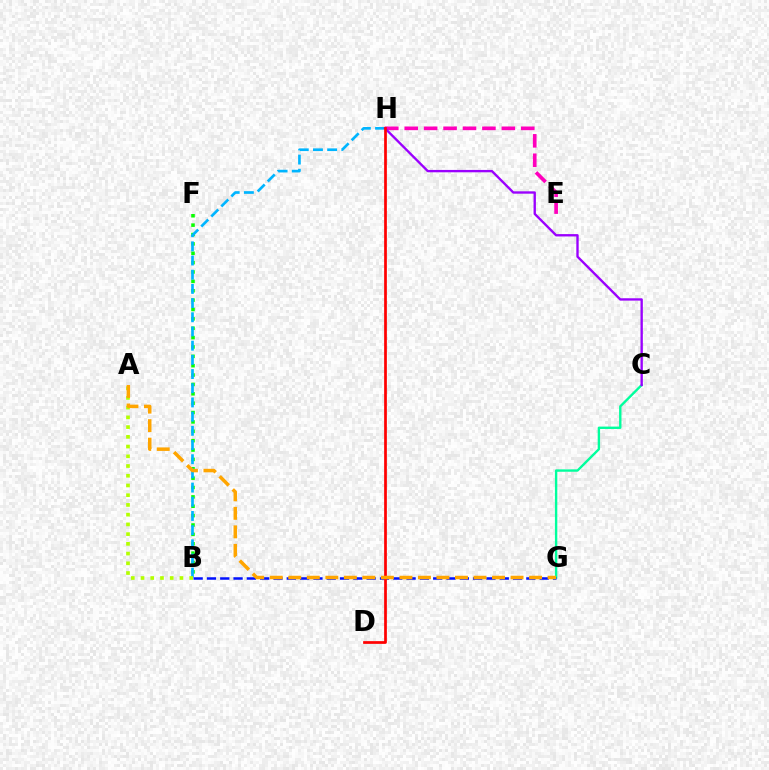{('E', 'H'): [{'color': '#ff00bd', 'line_style': 'dashed', 'thickness': 2.64}], ('C', 'G'): [{'color': '#00ff9d', 'line_style': 'solid', 'thickness': 1.71}], ('B', 'F'): [{'color': '#08ff00', 'line_style': 'dotted', 'thickness': 2.55}], ('B', 'H'): [{'color': '#00b5ff', 'line_style': 'dashed', 'thickness': 1.93}], ('B', 'G'): [{'color': '#0010ff', 'line_style': 'dashed', 'thickness': 1.81}], ('C', 'H'): [{'color': '#9b00ff', 'line_style': 'solid', 'thickness': 1.7}], ('D', 'H'): [{'color': '#ff0000', 'line_style': 'solid', 'thickness': 1.96}], ('A', 'B'): [{'color': '#b3ff00', 'line_style': 'dotted', 'thickness': 2.64}], ('A', 'G'): [{'color': '#ffa500', 'line_style': 'dashed', 'thickness': 2.52}]}